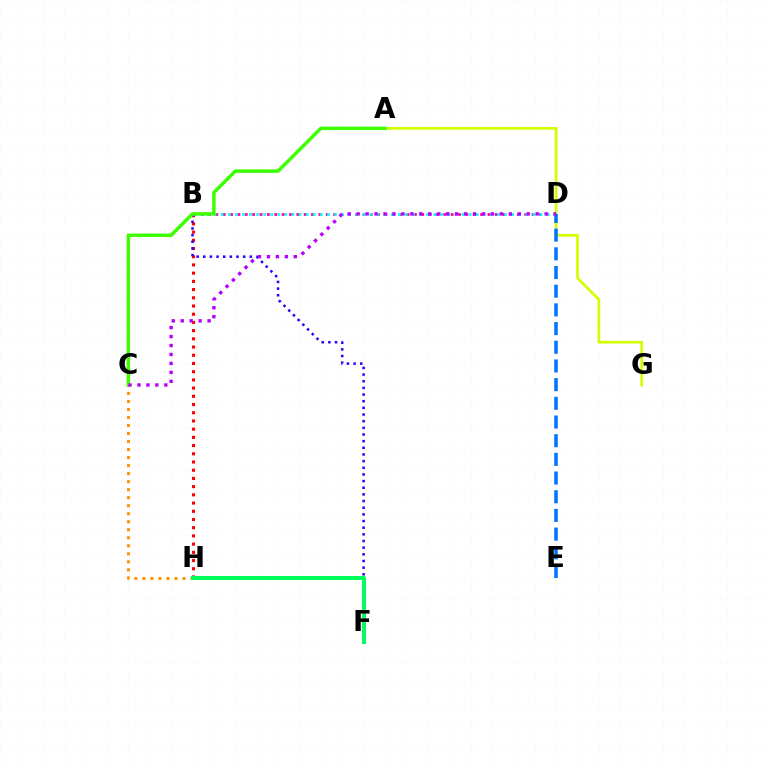{('B', 'H'): [{'color': '#ff0000', 'line_style': 'dotted', 'thickness': 2.23}], ('B', 'D'): [{'color': '#ff00ac', 'line_style': 'dotted', 'thickness': 2.0}, {'color': '#00fff6', 'line_style': 'dotted', 'thickness': 1.93}], ('A', 'G'): [{'color': '#d1ff00', 'line_style': 'solid', 'thickness': 1.95}], ('B', 'F'): [{'color': '#2500ff', 'line_style': 'dotted', 'thickness': 1.81}], ('C', 'H'): [{'color': '#ff9400', 'line_style': 'dotted', 'thickness': 2.18}], ('F', 'H'): [{'color': '#00ff5c', 'line_style': 'solid', 'thickness': 2.88}], ('A', 'C'): [{'color': '#3dff00', 'line_style': 'solid', 'thickness': 2.5}], ('D', 'E'): [{'color': '#0074ff', 'line_style': 'dashed', 'thickness': 2.54}], ('C', 'D'): [{'color': '#b900ff', 'line_style': 'dotted', 'thickness': 2.43}]}